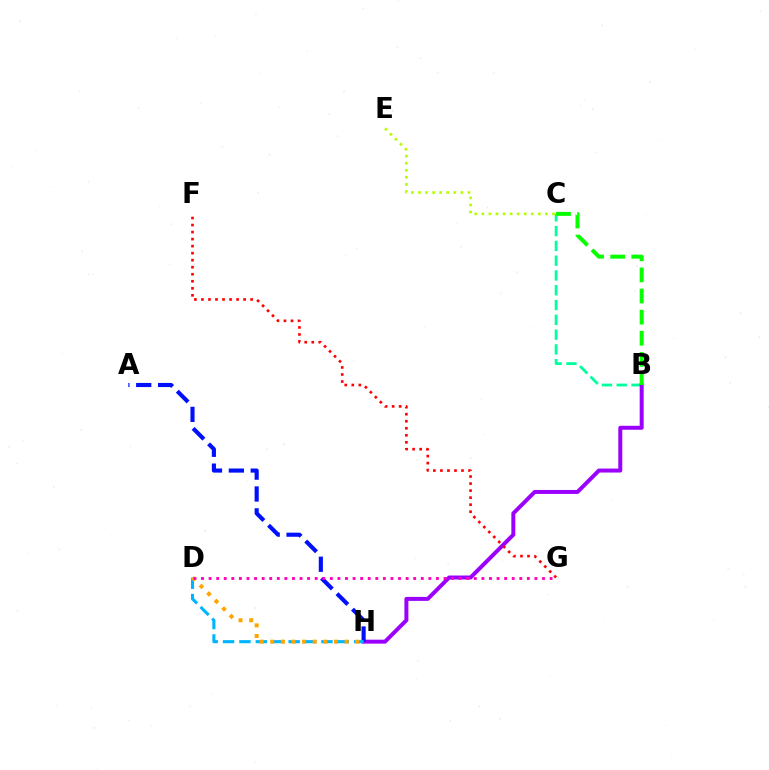{('B', 'C'): [{'color': '#00ff9d', 'line_style': 'dashed', 'thickness': 2.01}, {'color': '#08ff00', 'line_style': 'dashed', 'thickness': 2.87}], ('B', 'H'): [{'color': '#9b00ff', 'line_style': 'solid', 'thickness': 2.86}], ('A', 'H'): [{'color': '#0010ff', 'line_style': 'dashed', 'thickness': 2.97}], ('C', 'E'): [{'color': '#b3ff00', 'line_style': 'dotted', 'thickness': 1.92}], ('D', 'H'): [{'color': '#00b5ff', 'line_style': 'dashed', 'thickness': 2.23}, {'color': '#ffa500', 'line_style': 'dotted', 'thickness': 2.89}], ('F', 'G'): [{'color': '#ff0000', 'line_style': 'dotted', 'thickness': 1.91}], ('D', 'G'): [{'color': '#ff00bd', 'line_style': 'dotted', 'thickness': 2.06}]}